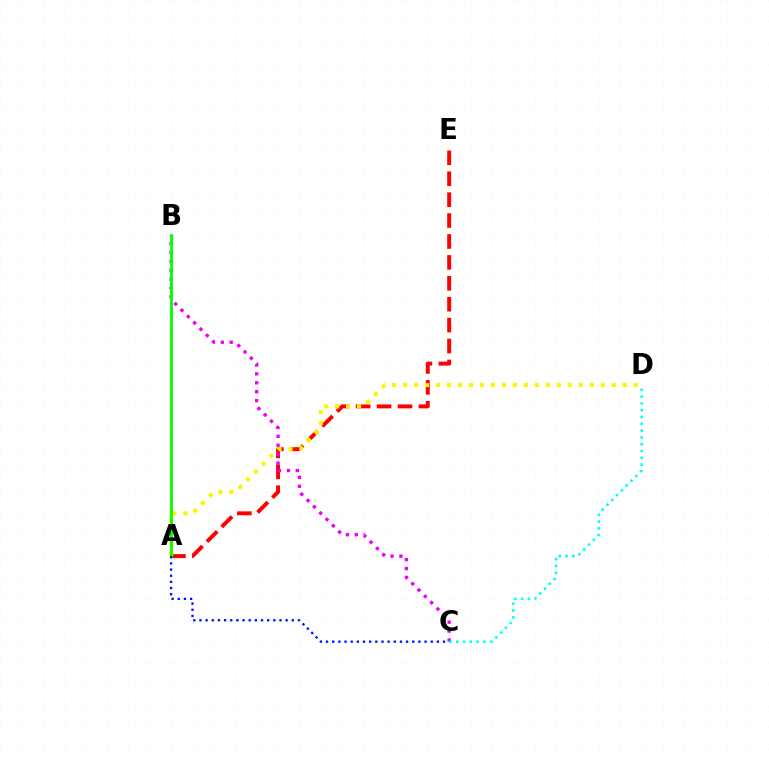{('A', 'E'): [{'color': '#ff0000', 'line_style': 'dashed', 'thickness': 2.84}], ('B', 'C'): [{'color': '#ee00ff', 'line_style': 'dotted', 'thickness': 2.42}], ('C', 'D'): [{'color': '#00fff6', 'line_style': 'dotted', 'thickness': 1.85}], ('A', 'D'): [{'color': '#fcf500', 'line_style': 'dotted', 'thickness': 2.98}], ('A', 'B'): [{'color': '#08ff00', 'line_style': 'solid', 'thickness': 2.09}], ('A', 'C'): [{'color': '#0010ff', 'line_style': 'dotted', 'thickness': 1.67}]}